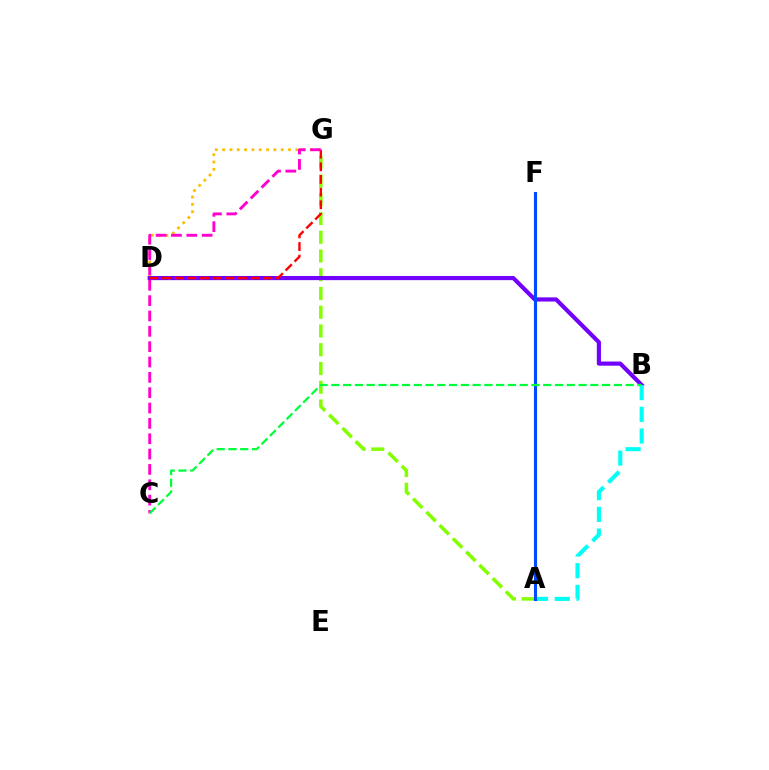{('D', 'G'): [{'color': '#ffbd00', 'line_style': 'dotted', 'thickness': 1.99}, {'color': '#ff0000', 'line_style': 'dashed', 'thickness': 1.72}], ('A', 'G'): [{'color': '#84ff00', 'line_style': 'dashed', 'thickness': 2.55}], ('B', 'D'): [{'color': '#7200ff', 'line_style': 'solid', 'thickness': 2.99}], ('A', 'B'): [{'color': '#00fff6', 'line_style': 'dashed', 'thickness': 2.95}], ('A', 'F'): [{'color': '#004bff', 'line_style': 'solid', 'thickness': 2.22}], ('C', 'G'): [{'color': '#ff00cf', 'line_style': 'dashed', 'thickness': 2.08}], ('B', 'C'): [{'color': '#00ff39', 'line_style': 'dashed', 'thickness': 1.6}]}